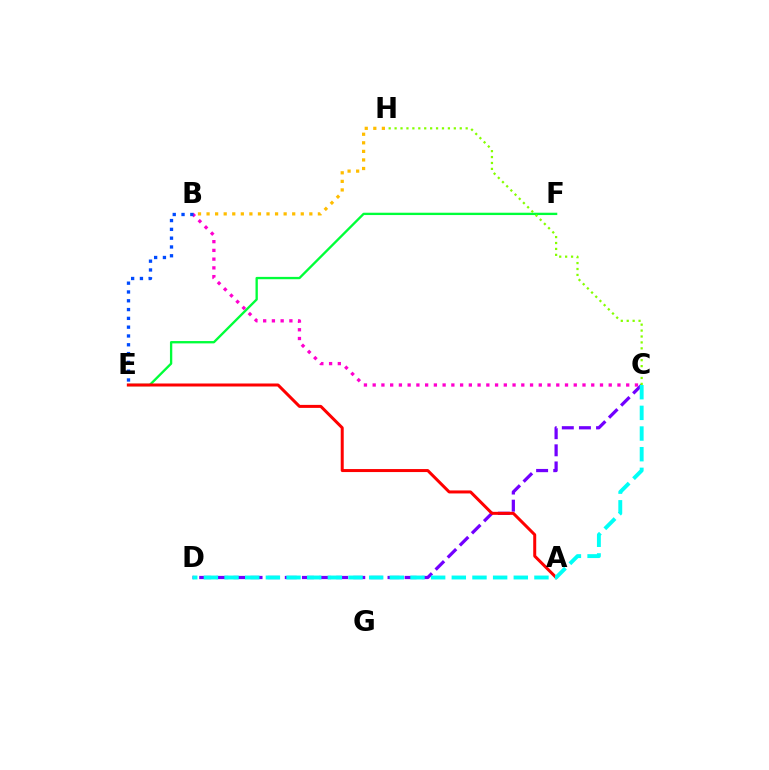{('B', 'H'): [{'color': '#ffbd00', 'line_style': 'dotted', 'thickness': 2.33}], ('C', 'D'): [{'color': '#7200ff', 'line_style': 'dashed', 'thickness': 2.33}, {'color': '#00fff6', 'line_style': 'dashed', 'thickness': 2.81}], ('E', 'F'): [{'color': '#00ff39', 'line_style': 'solid', 'thickness': 1.68}], ('B', 'C'): [{'color': '#ff00cf', 'line_style': 'dotted', 'thickness': 2.38}], ('A', 'E'): [{'color': '#ff0000', 'line_style': 'solid', 'thickness': 2.16}], ('B', 'E'): [{'color': '#004bff', 'line_style': 'dotted', 'thickness': 2.39}], ('C', 'H'): [{'color': '#84ff00', 'line_style': 'dotted', 'thickness': 1.61}]}